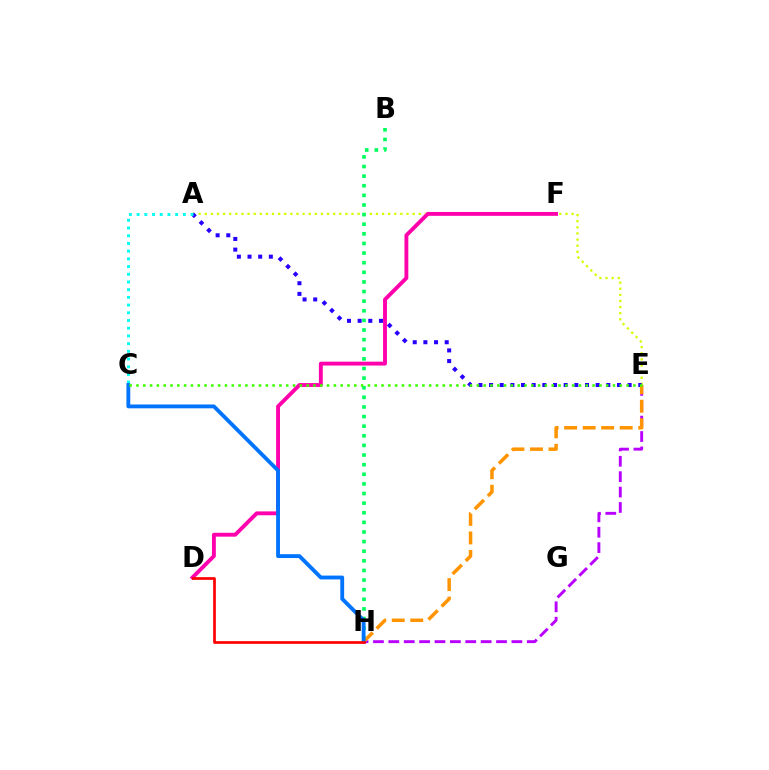{('A', 'E'): [{'color': '#d1ff00', 'line_style': 'dotted', 'thickness': 1.66}, {'color': '#2500ff', 'line_style': 'dotted', 'thickness': 2.9}], ('D', 'F'): [{'color': '#ff00ac', 'line_style': 'solid', 'thickness': 2.78}], ('E', 'H'): [{'color': '#b900ff', 'line_style': 'dashed', 'thickness': 2.09}, {'color': '#ff9400', 'line_style': 'dashed', 'thickness': 2.52}], ('B', 'H'): [{'color': '#00ff5c', 'line_style': 'dotted', 'thickness': 2.61}], ('A', 'C'): [{'color': '#00fff6', 'line_style': 'dotted', 'thickness': 2.09}], ('C', 'H'): [{'color': '#0074ff', 'line_style': 'solid', 'thickness': 2.76}], ('C', 'E'): [{'color': '#3dff00', 'line_style': 'dotted', 'thickness': 1.85}], ('D', 'H'): [{'color': '#ff0000', 'line_style': 'solid', 'thickness': 1.95}]}